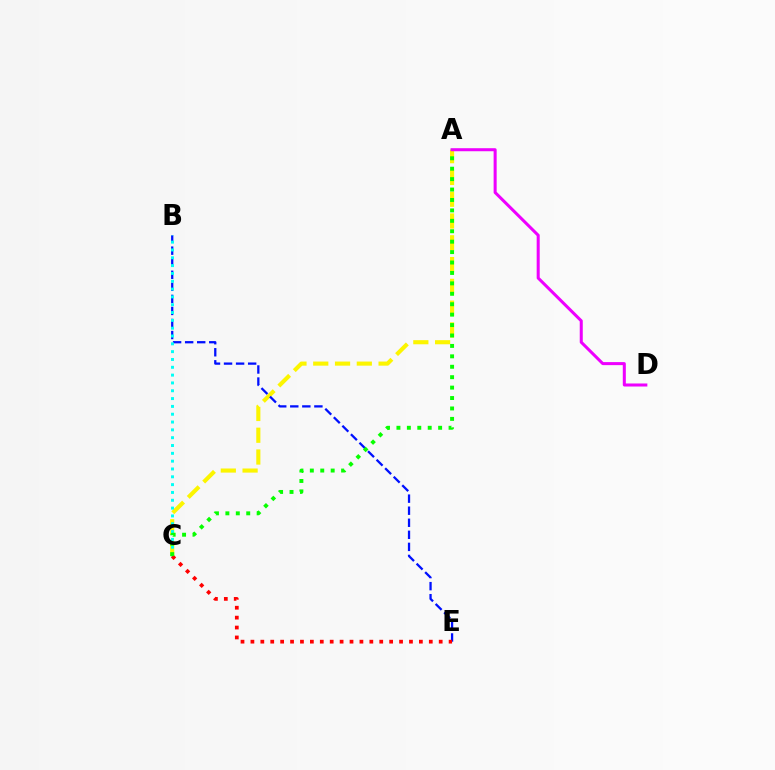{('A', 'C'): [{'color': '#fcf500', 'line_style': 'dashed', 'thickness': 2.96}, {'color': '#08ff00', 'line_style': 'dotted', 'thickness': 2.83}], ('A', 'D'): [{'color': '#ee00ff', 'line_style': 'solid', 'thickness': 2.18}], ('B', 'E'): [{'color': '#0010ff', 'line_style': 'dashed', 'thickness': 1.64}], ('B', 'C'): [{'color': '#00fff6', 'line_style': 'dotted', 'thickness': 2.13}], ('C', 'E'): [{'color': '#ff0000', 'line_style': 'dotted', 'thickness': 2.69}]}